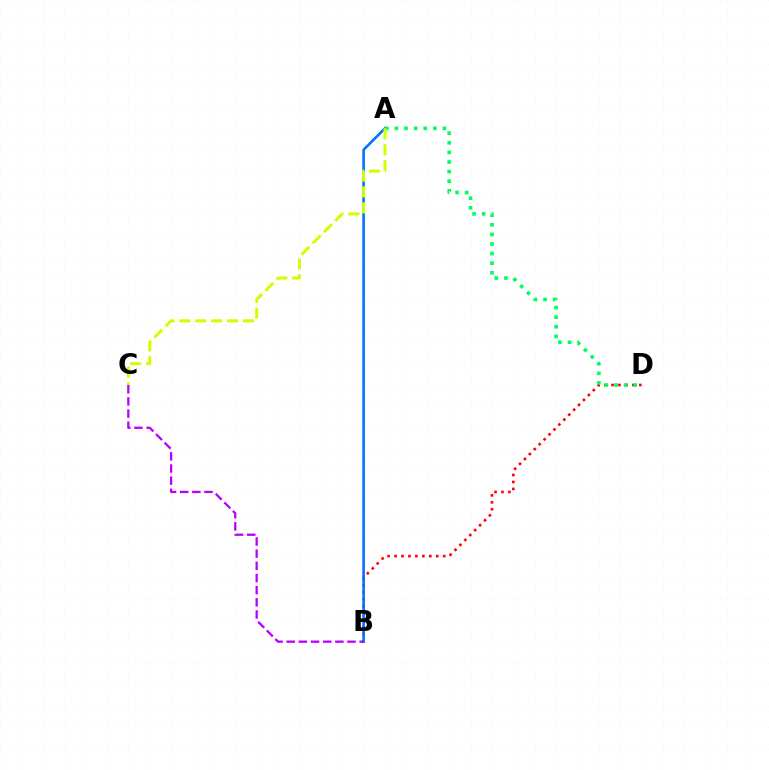{('B', 'D'): [{'color': '#ff0000', 'line_style': 'dotted', 'thickness': 1.89}], ('A', 'B'): [{'color': '#0074ff', 'line_style': 'solid', 'thickness': 1.87}], ('A', 'D'): [{'color': '#00ff5c', 'line_style': 'dotted', 'thickness': 2.61}], ('A', 'C'): [{'color': '#d1ff00', 'line_style': 'dashed', 'thickness': 2.16}], ('B', 'C'): [{'color': '#b900ff', 'line_style': 'dashed', 'thickness': 1.65}]}